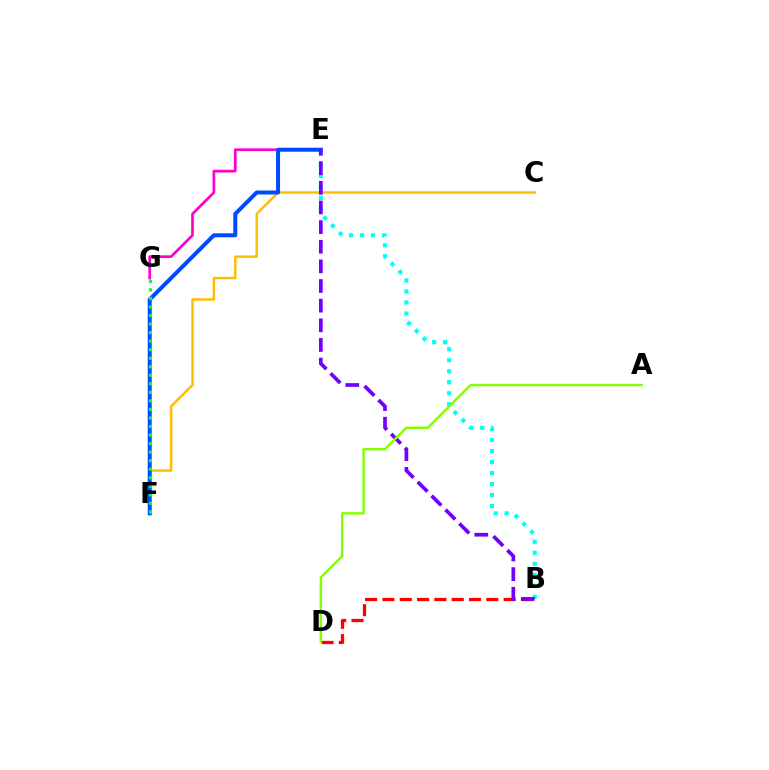{('C', 'F'): [{'color': '#ffbd00', 'line_style': 'solid', 'thickness': 1.77}], ('B', 'D'): [{'color': '#ff0000', 'line_style': 'dashed', 'thickness': 2.35}], ('E', 'G'): [{'color': '#ff00cf', 'line_style': 'solid', 'thickness': 1.96}], ('B', 'E'): [{'color': '#00fff6', 'line_style': 'dotted', 'thickness': 2.99}, {'color': '#7200ff', 'line_style': 'dashed', 'thickness': 2.67}], ('E', 'F'): [{'color': '#004bff', 'line_style': 'solid', 'thickness': 2.88}], ('F', 'G'): [{'color': '#00ff39', 'line_style': 'dotted', 'thickness': 2.32}], ('A', 'D'): [{'color': '#84ff00', 'line_style': 'solid', 'thickness': 1.75}]}